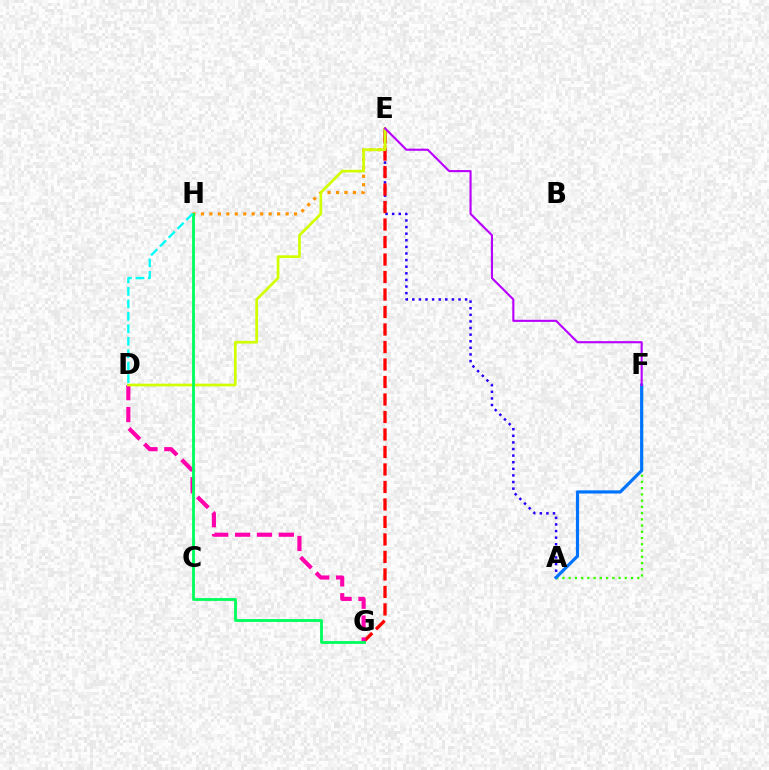{('A', 'E'): [{'color': '#2500ff', 'line_style': 'dotted', 'thickness': 1.79}], ('A', 'F'): [{'color': '#3dff00', 'line_style': 'dotted', 'thickness': 1.69}, {'color': '#0074ff', 'line_style': 'solid', 'thickness': 2.29}], ('E', 'H'): [{'color': '#ff9400', 'line_style': 'dotted', 'thickness': 2.3}], ('E', 'G'): [{'color': '#ff0000', 'line_style': 'dashed', 'thickness': 2.38}], ('D', 'G'): [{'color': '#ff00ac', 'line_style': 'dashed', 'thickness': 2.97}], ('D', 'E'): [{'color': '#d1ff00', 'line_style': 'solid', 'thickness': 1.94}], ('E', 'F'): [{'color': '#b900ff', 'line_style': 'solid', 'thickness': 1.54}], ('G', 'H'): [{'color': '#00ff5c', 'line_style': 'solid', 'thickness': 2.02}], ('D', 'H'): [{'color': '#00fff6', 'line_style': 'dashed', 'thickness': 1.69}]}